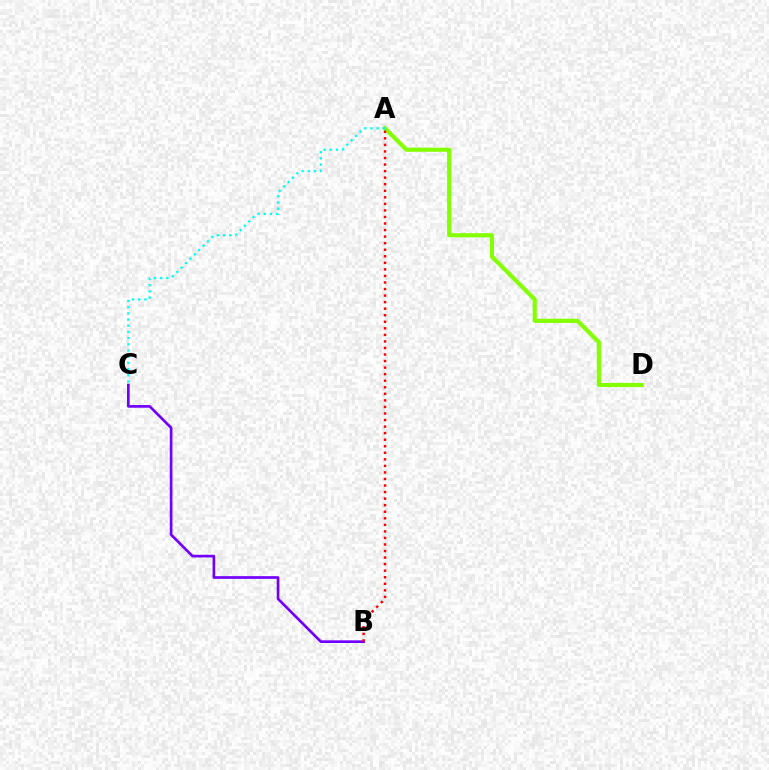{('A', 'D'): [{'color': '#84ff00', 'line_style': 'solid', 'thickness': 2.98}], ('B', 'C'): [{'color': '#7200ff', 'line_style': 'solid', 'thickness': 1.93}], ('A', 'C'): [{'color': '#00fff6', 'line_style': 'dotted', 'thickness': 1.68}], ('A', 'B'): [{'color': '#ff0000', 'line_style': 'dotted', 'thickness': 1.78}]}